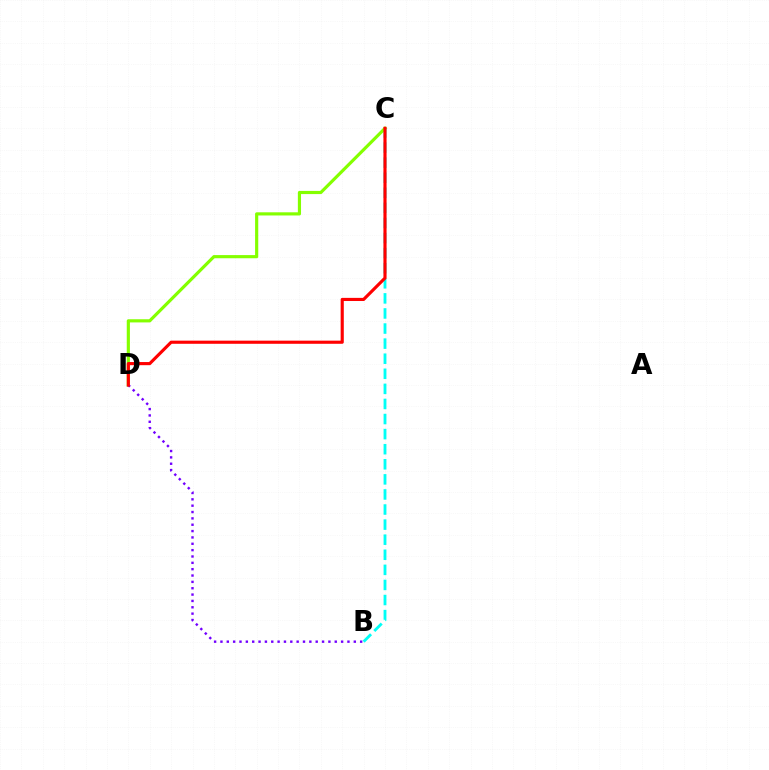{('B', 'C'): [{'color': '#00fff6', 'line_style': 'dashed', 'thickness': 2.05}], ('C', 'D'): [{'color': '#84ff00', 'line_style': 'solid', 'thickness': 2.28}, {'color': '#ff0000', 'line_style': 'solid', 'thickness': 2.26}], ('B', 'D'): [{'color': '#7200ff', 'line_style': 'dotted', 'thickness': 1.73}]}